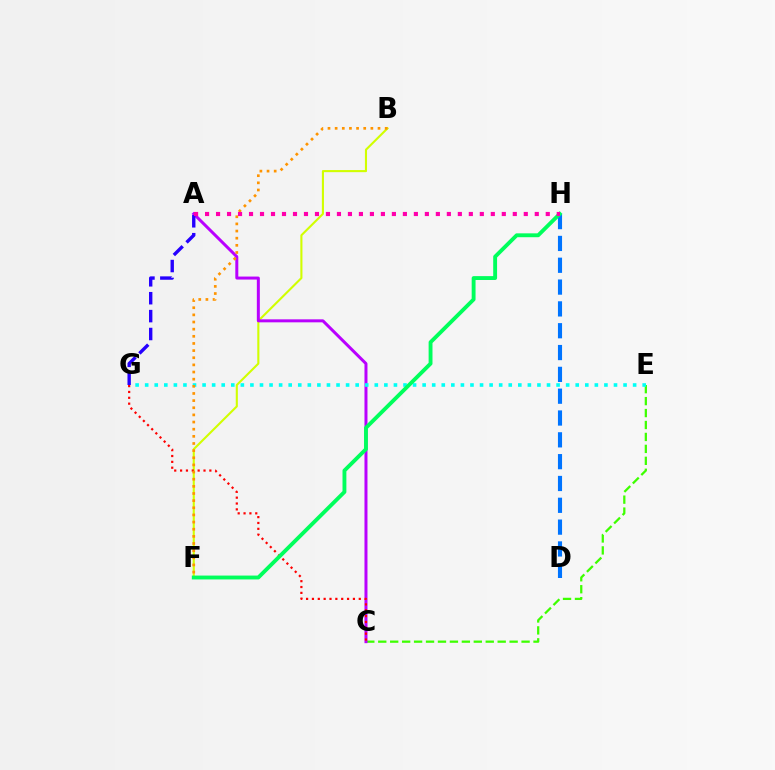{('C', 'E'): [{'color': '#3dff00', 'line_style': 'dashed', 'thickness': 1.62}], ('B', 'F'): [{'color': '#d1ff00', 'line_style': 'solid', 'thickness': 1.51}, {'color': '#ff9400', 'line_style': 'dotted', 'thickness': 1.94}], ('A', 'C'): [{'color': '#b900ff', 'line_style': 'solid', 'thickness': 2.16}], ('D', 'H'): [{'color': '#0074ff', 'line_style': 'dashed', 'thickness': 2.96}], ('E', 'G'): [{'color': '#00fff6', 'line_style': 'dotted', 'thickness': 2.6}], ('C', 'G'): [{'color': '#ff0000', 'line_style': 'dotted', 'thickness': 1.59}], ('A', 'G'): [{'color': '#2500ff', 'line_style': 'dashed', 'thickness': 2.43}], ('F', 'H'): [{'color': '#00ff5c', 'line_style': 'solid', 'thickness': 2.78}], ('A', 'H'): [{'color': '#ff00ac', 'line_style': 'dotted', 'thickness': 2.99}]}